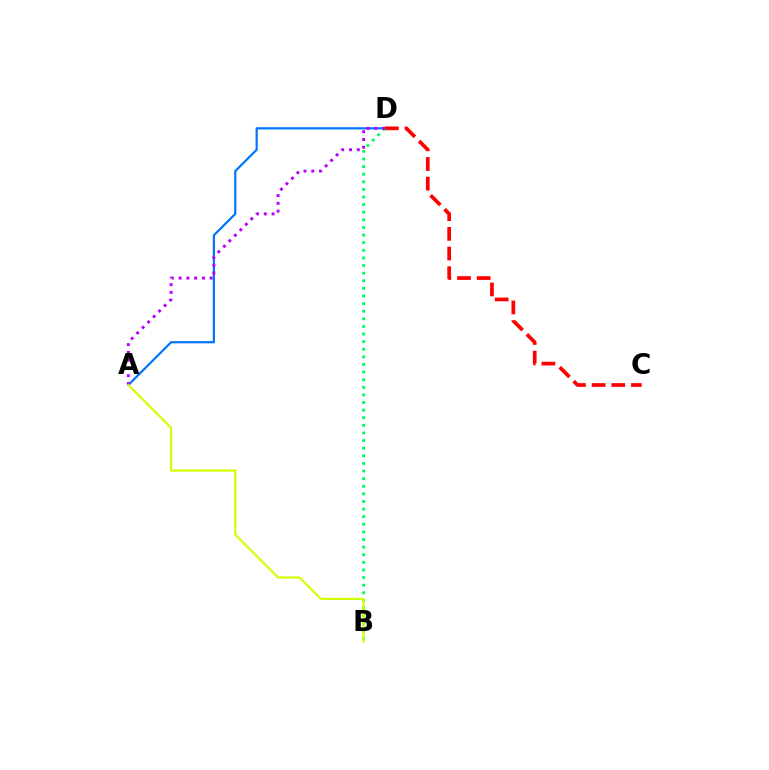{('A', 'D'): [{'color': '#0074ff', 'line_style': 'solid', 'thickness': 1.59}, {'color': '#b900ff', 'line_style': 'dotted', 'thickness': 2.11}], ('C', 'D'): [{'color': '#ff0000', 'line_style': 'dashed', 'thickness': 2.67}], ('B', 'D'): [{'color': '#00ff5c', 'line_style': 'dotted', 'thickness': 2.07}], ('A', 'B'): [{'color': '#d1ff00', 'line_style': 'solid', 'thickness': 1.55}]}